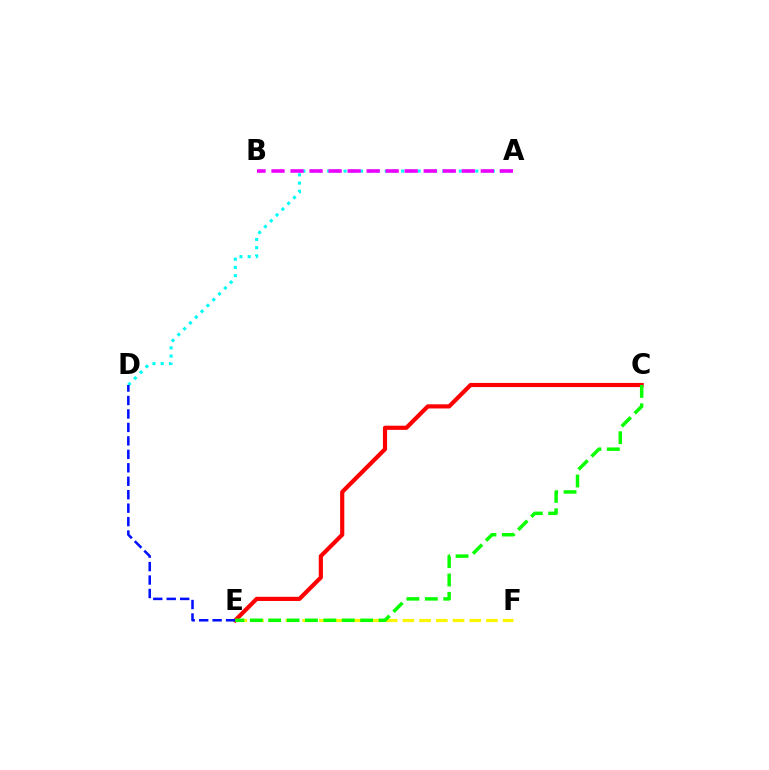{('A', 'D'): [{'color': '#00fff6', 'line_style': 'dotted', 'thickness': 2.24}], ('C', 'E'): [{'color': '#ff0000', 'line_style': 'solid', 'thickness': 3.0}, {'color': '#08ff00', 'line_style': 'dashed', 'thickness': 2.5}], ('E', 'F'): [{'color': '#fcf500', 'line_style': 'dashed', 'thickness': 2.27}], ('D', 'E'): [{'color': '#0010ff', 'line_style': 'dashed', 'thickness': 1.83}], ('A', 'B'): [{'color': '#ee00ff', 'line_style': 'dashed', 'thickness': 2.59}]}